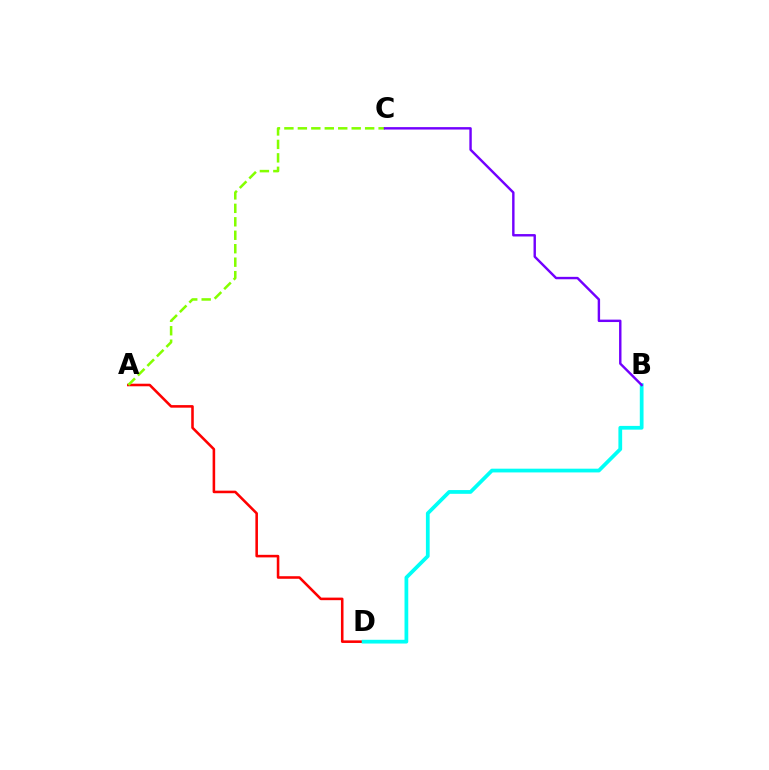{('A', 'D'): [{'color': '#ff0000', 'line_style': 'solid', 'thickness': 1.85}], ('B', 'D'): [{'color': '#00fff6', 'line_style': 'solid', 'thickness': 2.7}], ('A', 'C'): [{'color': '#84ff00', 'line_style': 'dashed', 'thickness': 1.83}], ('B', 'C'): [{'color': '#7200ff', 'line_style': 'solid', 'thickness': 1.74}]}